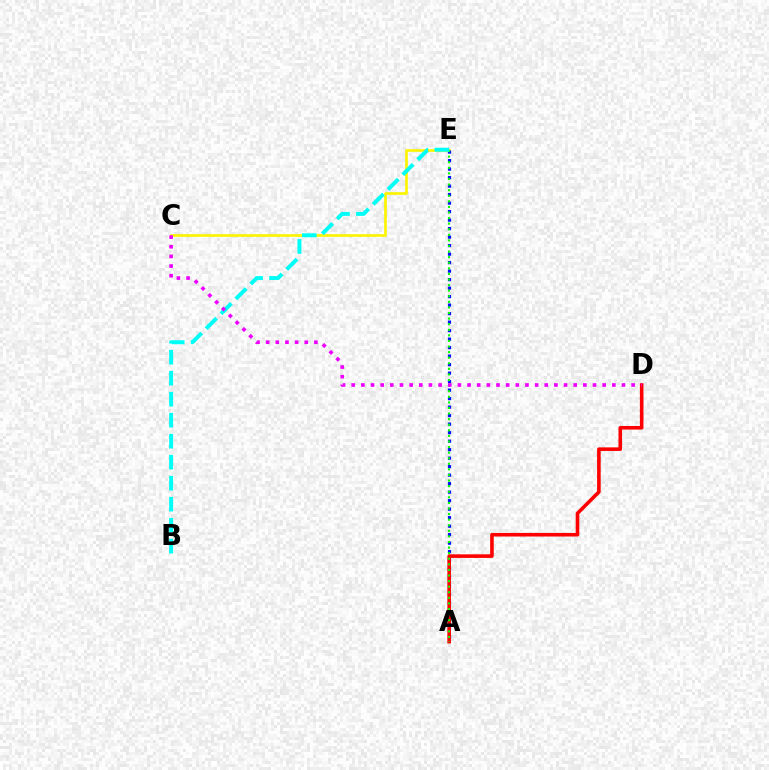{('C', 'E'): [{'color': '#fcf500', 'line_style': 'solid', 'thickness': 1.93}], ('A', 'E'): [{'color': '#0010ff', 'line_style': 'dotted', 'thickness': 2.31}, {'color': '#08ff00', 'line_style': 'dotted', 'thickness': 1.52}], ('A', 'D'): [{'color': '#ff0000', 'line_style': 'solid', 'thickness': 2.58}], ('B', 'E'): [{'color': '#00fff6', 'line_style': 'dashed', 'thickness': 2.85}], ('C', 'D'): [{'color': '#ee00ff', 'line_style': 'dotted', 'thickness': 2.62}]}